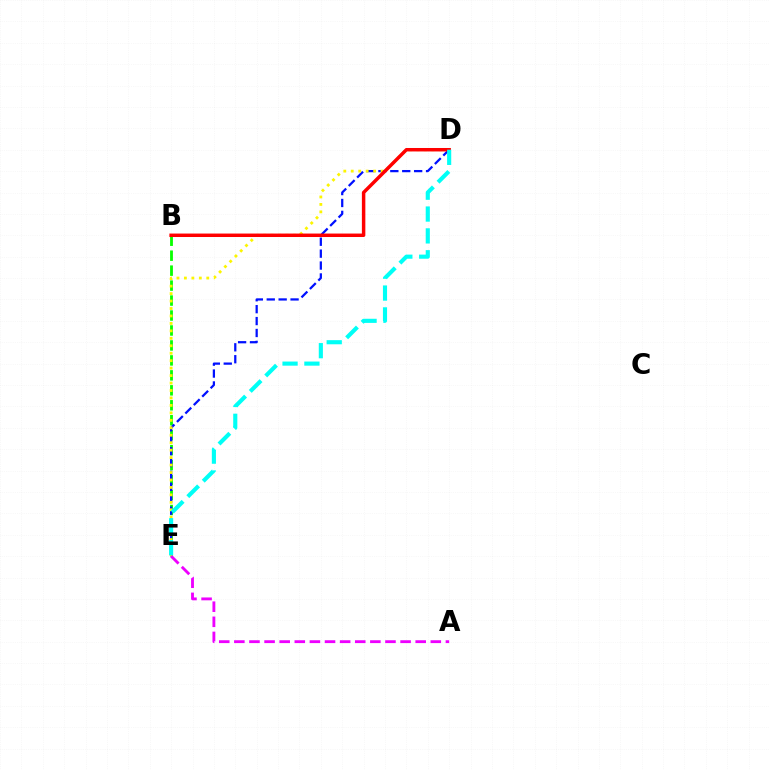{('B', 'E'): [{'color': '#08ff00', 'line_style': 'dashed', 'thickness': 2.03}], ('D', 'E'): [{'color': '#0010ff', 'line_style': 'dashed', 'thickness': 1.62}, {'color': '#fcf500', 'line_style': 'dotted', 'thickness': 2.03}, {'color': '#00fff6', 'line_style': 'dashed', 'thickness': 2.97}], ('A', 'E'): [{'color': '#ee00ff', 'line_style': 'dashed', 'thickness': 2.05}], ('B', 'D'): [{'color': '#ff0000', 'line_style': 'solid', 'thickness': 2.5}]}